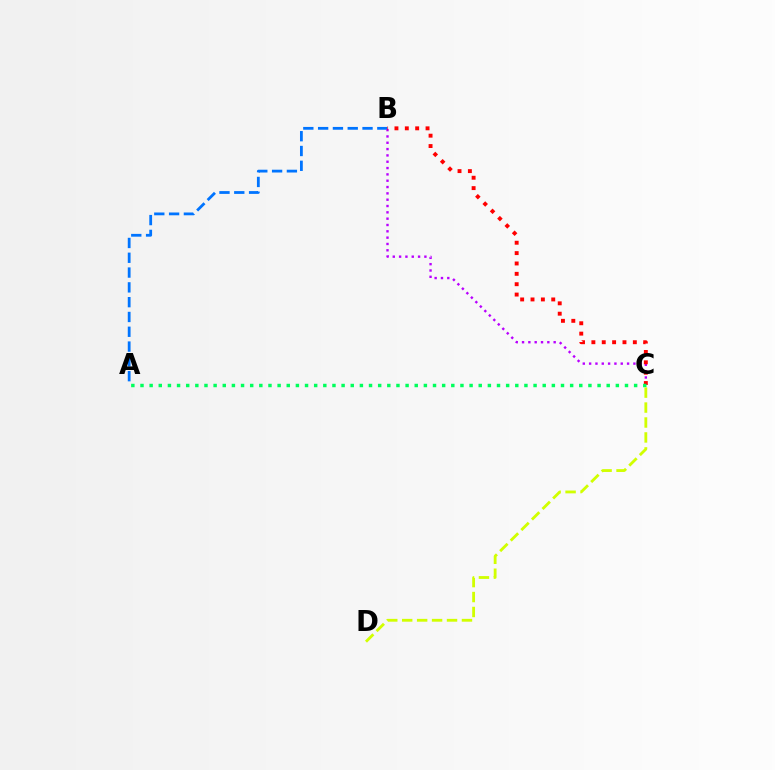{('A', 'B'): [{'color': '#0074ff', 'line_style': 'dashed', 'thickness': 2.01}], ('B', 'C'): [{'color': '#b900ff', 'line_style': 'dotted', 'thickness': 1.72}, {'color': '#ff0000', 'line_style': 'dotted', 'thickness': 2.82}], ('A', 'C'): [{'color': '#00ff5c', 'line_style': 'dotted', 'thickness': 2.48}], ('C', 'D'): [{'color': '#d1ff00', 'line_style': 'dashed', 'thickness': 2.03}]}